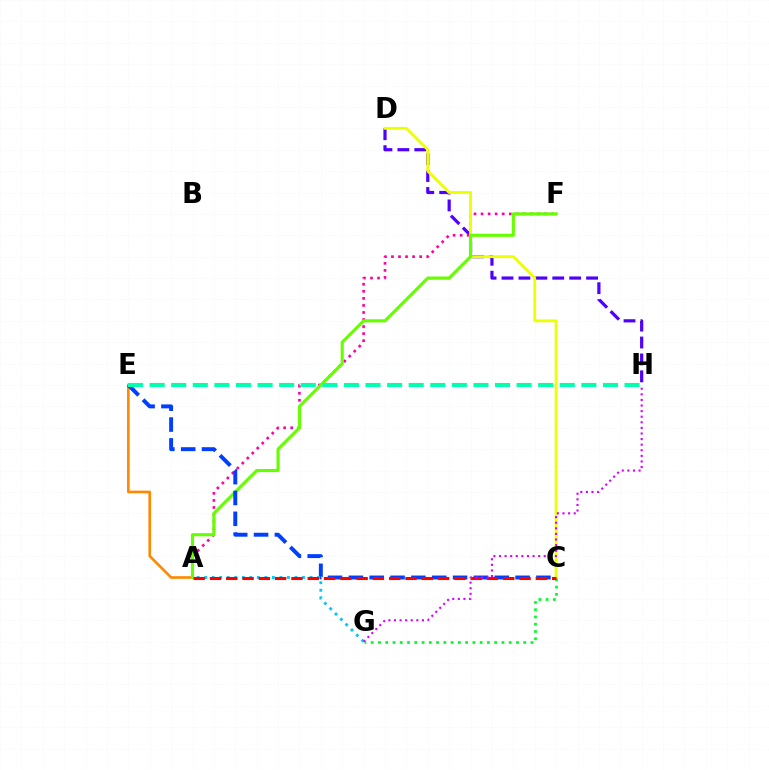{('A', 'E'): [{'color': '#ff8800', 'line_style': 'solid', 'thickness': 1.89}], ('D', 'H'): [{'color': '#4f00ff', 'line_style': 'dashed', 'thickness': 2.3}], ('A', 'F'): [{'color': '#ff00a0', 'line_style': 'dotted', 'thickness': 1.92}, {'color': '#66ff00', 'line_style': 'solid', 'thickness': 2.25}], ('C', 'D'): [{'color': '#eeff00', 'line_style': 'solid', 'thickness': 2.05}], ('C', 'E'): [{'color': '#003fff', 'line_style': 'dashed', 'thickness': 2.83}], ('A', 'G'): [{'color': '#00c7ff', 'line_style': 'dotted', 'thickness': 2.04}], ('E', 'H'): [{'color': '#00ffaf', 'line_style': 'dashed', 'thickness': 2.93}], ('C', 'G'): [{'color': '#00ff27', 'line_style': 'dotted', 'thickness': 1.97}], ('A', 'C'): [{'color': '#ff0000', 'line_style': 'dashed', 'thickness': 2.21}], ('G', 'H'): [{'color': '#d600ff', 'line_style': 'dotted', 'thickness': 1.52}]}